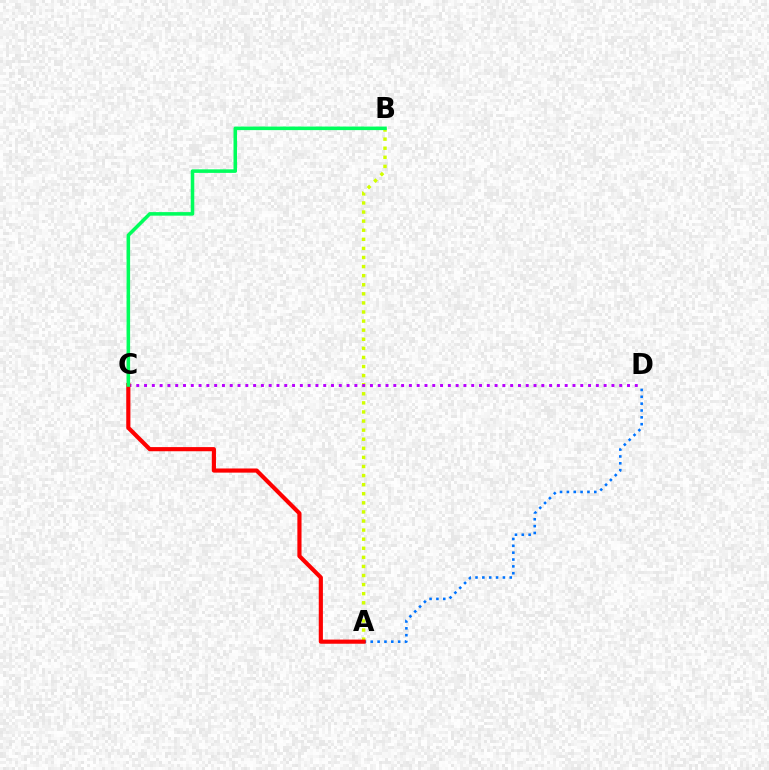{('A', 'D'): [{'color': '#0074ff', 'line_style': 'dotted', 'thickness': 1.86}], ('A', 'B'): [{'color': '#d1ff00', 'line_style': 'dotted', 'thickness': 2.47}], ('C', 'D'): [{'color': '#b900ff', 'line_style': 'dotted', 'thickness': 2.12}], ('A', 'C'): [{'color': '#ff0000', 'line_style': 'solid', 'thickness': 2.99}], ('B', 'C'): [{'color': '#00ff5c', 'line_style': 'solid', 'thickness': 2.56}]}